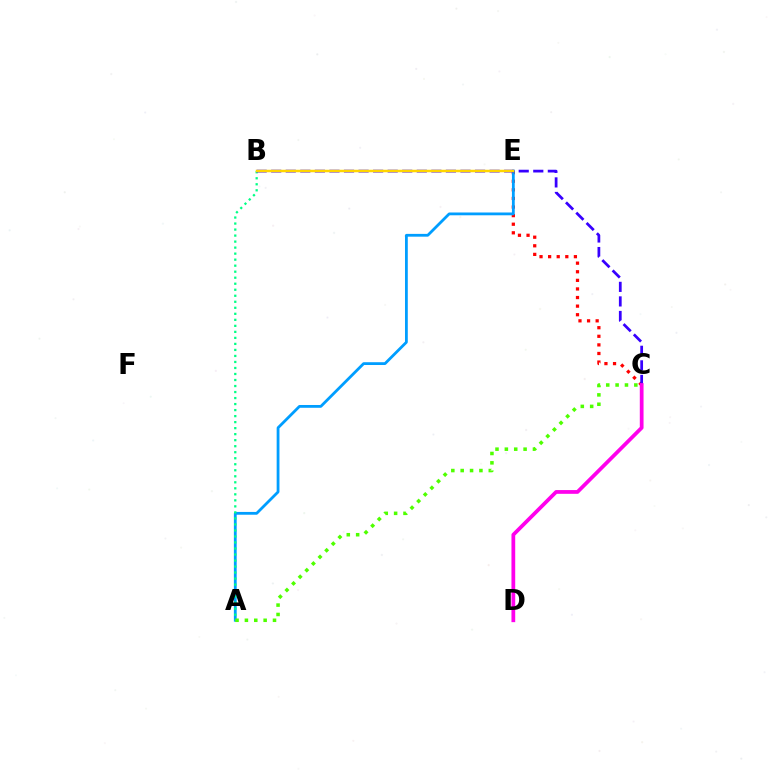{('C', 'E'): [{'color': '#ff0000', 'line_style': 'dotted', 'thickness': 2.33}], ('A', 'E'): [{'color': '#009eff', 'line_style': 'solid', 'thickness': 2.01}], ('A', 'B'): [{'color': '#00ff86', 'line_style': 'dotted', 'thickness': 1.63}], ('B', 'C'): [{'color': '#3700ff', 'line_style': 'dashed', 'thickness': 1.98}], ('B', 'E'): [{'color': '#ffd500', 'line_style': 'solid', 'thickness': 1.79}], ('A', 'C'): [{'color': '#4fff00', 'line_style': 'dotted', 'thickness': 2.54}], ('C', 'D'): [{'color': '#ff00ed', 'line_style': 'solid', 'thickness': 2.7}]}